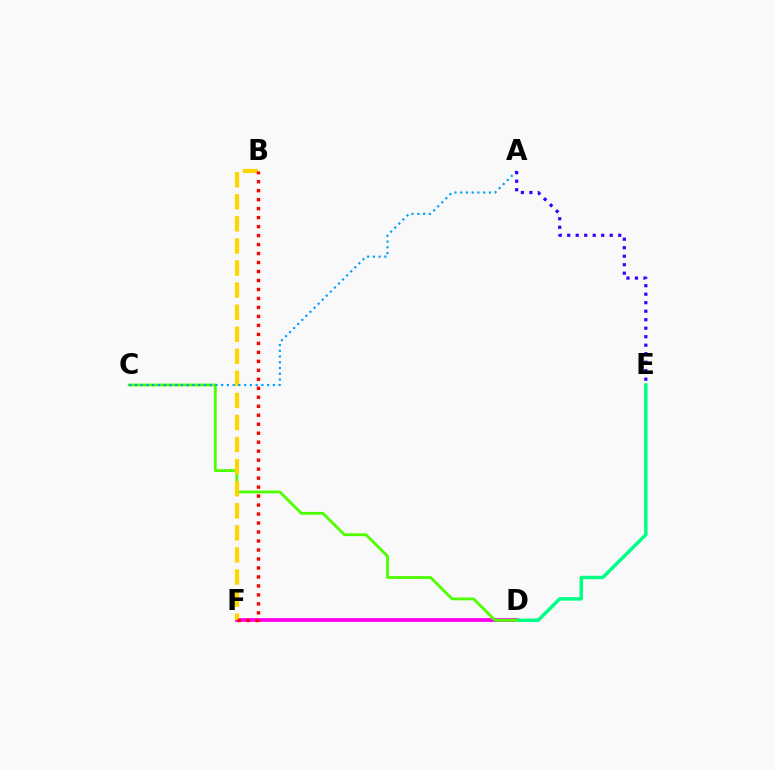{('D', 'F'): [{'color': '#ff00ed', 'line_style': 'solid', 'thickness': 2.69}], ('D', 'E'): [{'color': '#00ff86', 'line_style': 'solid', 'thickness': 2.48}], ('C', 'D'): [{'color': '#4fff00', 'line_style': 'solid', 'thickness': 2.03}], ('B', 'F'): [{'color': '#ffd500', 'line_style': 'dashed', 'thickness': 3.0}, {'color': '#ff0000', 'line_style': 'dotted', 'thickness': 2.44}], ('A', 'C'): [{'color': '#009eff', 'line_style': 'dotted', 'thickness': 1.56}], ('A', 'E'): [{'color': '#3700ff', 'line_style': 'dotted', 'thickness': 2.31}]}